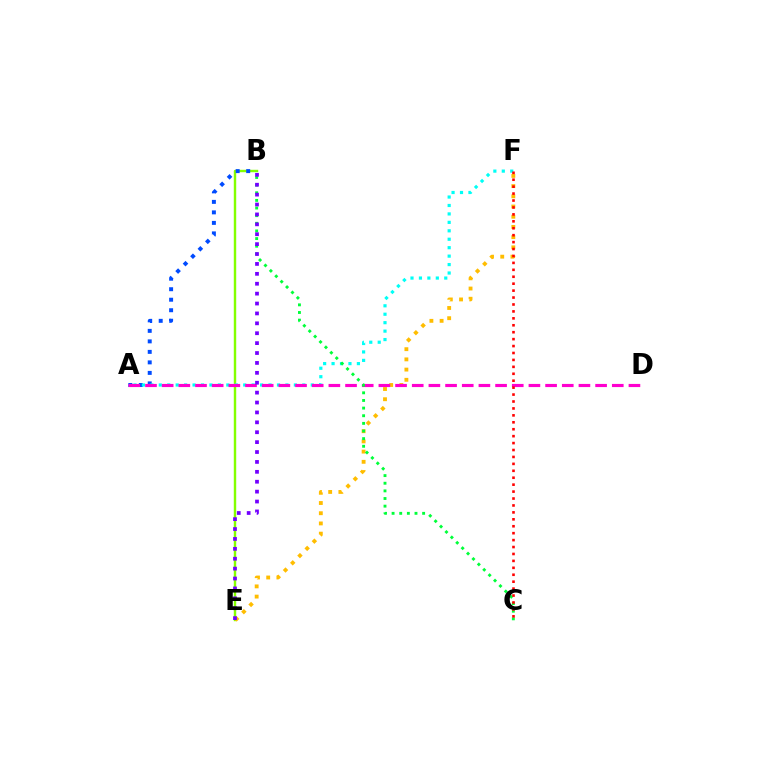{('B', 'E'): [{'color': '#84ff00', 'line_style': 'solid', 'thickness': 1.74}, {'color': '#7200ff', 'line_style': 'dotted', 'thickness': 2.69}], ('A', 'B'): [{'color': '#004bff', 'line_style': 'dotted', 'thickness': 2.85}], ('A', 'F'): [{'color': '#00fff6', 'line_style': 'dotted', 'thickness': 2.29}], ('E', 'F'): [{'color': '#ffbd00', 'line_style': 'dotted', 'thickness': 2.77}], ('A', 'D'): [{'color': '#ff00cf', 'line_style': 'dashed', 'thickness': 2.26}], ('B', 'C'): [{'color': '#00ff39', 'line_style': 'dotted', 'thickness': 2.07}], ('C', 'F'): [{'color': '#ff0000', 'line_style': 'dotted', 'thickness': 1.88}]}